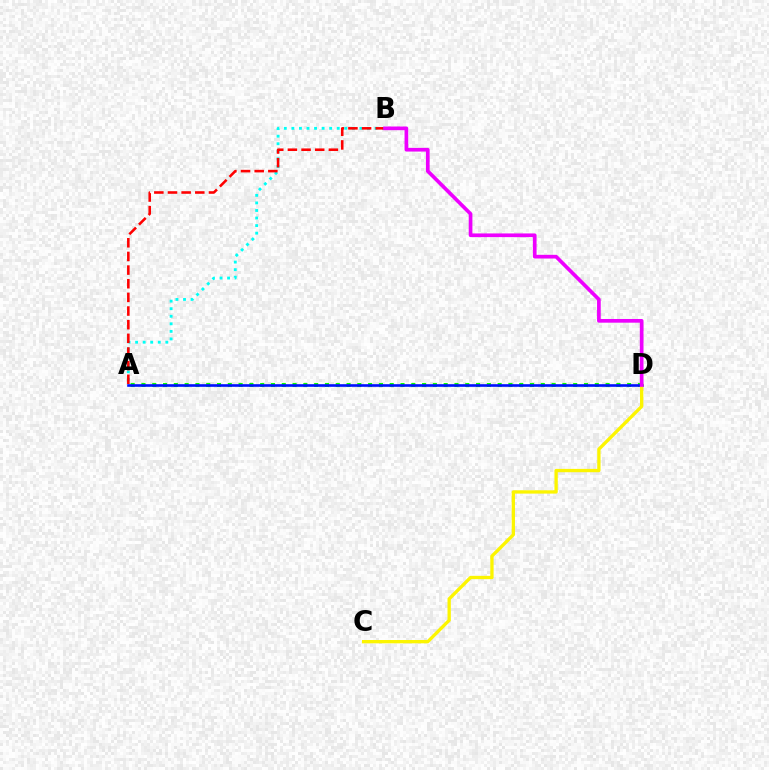{('A', 'D'): [{'color': '#08ff00', 'line_style': 'dotted', 'thickness': 2.93}, {'color': '#0010ff', 'line_style': 'solid', 'thickness': 1.89}], ('A', 'B'): [{'color': '#00fff6', 'line_style': 'dotted', 'thickness': 2.05}, {'color': '#ff0000', 'line_style': 'dashed', 'thickness': 1.85}], ('C', 'D'): [{'color': '#fcf500', 'line_style': 'solid', 'thickness': 2.39}], ('B', 'D'): [{'color': '#ee00ff', 'line_style': 'solid', 'thickness': 2.65}]}